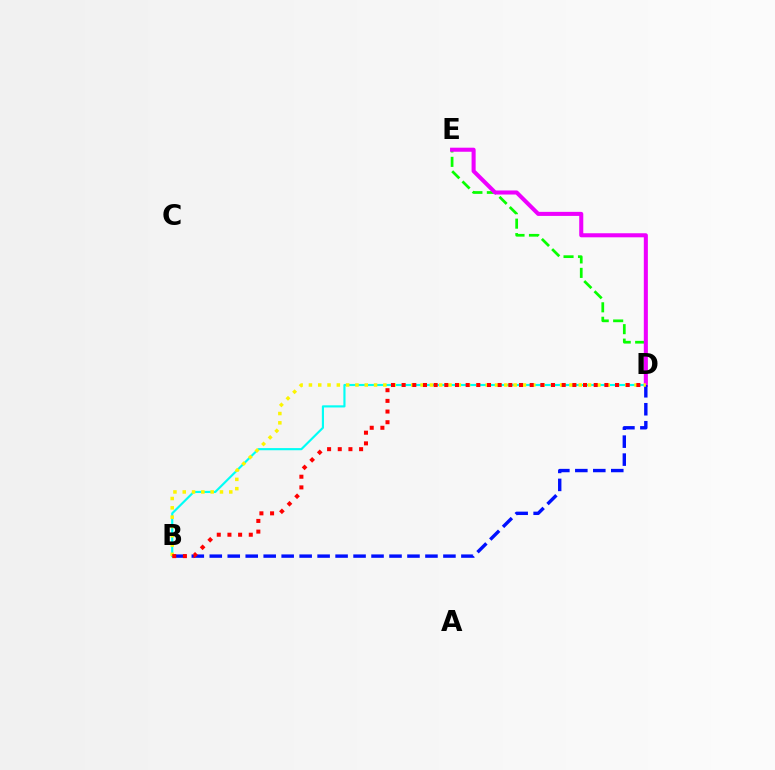{('B', 'D'): [{'color': '#00fff6', 'line_style': 'solid', 'thickness': 1.55}, {'color': '#0010ff', 'line_style': 'dashed', 'thickness': 2.44}, {'color': '#fcf500', 'line_style': 'dotted', 'thickness': 2.53}, {'color': '#ff0000', 'line_style': 'dotted', 'thickness': 2.9}], ('D', 'E'): [{'color': '#08ff00', 'line_style': 'dashed', 'thickness': 1.96}, {'color': '#ee00ff', 'line_style': 'solid', 'thickness': 2.92}]}